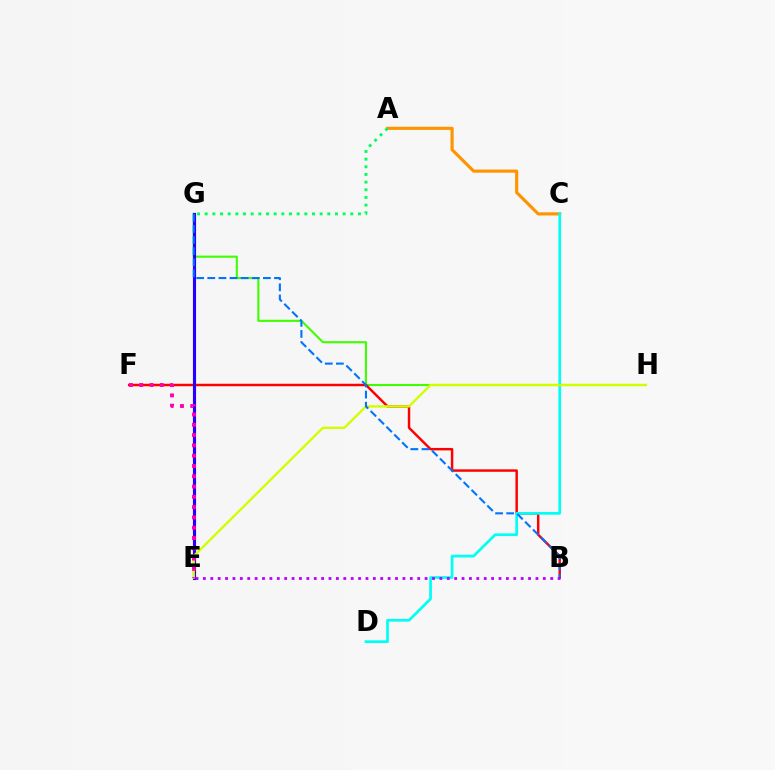{('A', 'C'): [{'color': '#ff9400', 'line_style': 'solid', 'thickness': 2.27}], ('G', 'H'): [{'color': '#3dff00', 'line_style': 'solid', 'thickness': 1.51}], ('B', 'F'): [{'color': '#ff0000', 'line_style': 'solid', 'thickness': 1.77}], ('E', 'G'): [{'color': '#2500ff', 'line_style': 'solid', 'thickness': 2.26}], ('C', 'D'): [{'color': '#00fff6', 'line_style': 'solid', 'thickness': 1.96}], ('E', 'H'): [{'color': '#d1ff00', 'line_style': 'solid', 'thickness': 1.7}], ('A', 'G'): [{'color': '#00ff5c', 'line_style': 'dotted', 'thickness': 2.08}], ('E', 'F'): [{'color': '#ff00ac', 'line_style': 'dotted', 'thickness': 2.8}], ('B', 'G'): [{'color': '#0074ff', 'line_style': 'dashed', 'thickness': 1.51}], ('B', 'E'): [{'color': '#b900ff', 'line_style': 'dotted', 'thickness': 2.01}]}